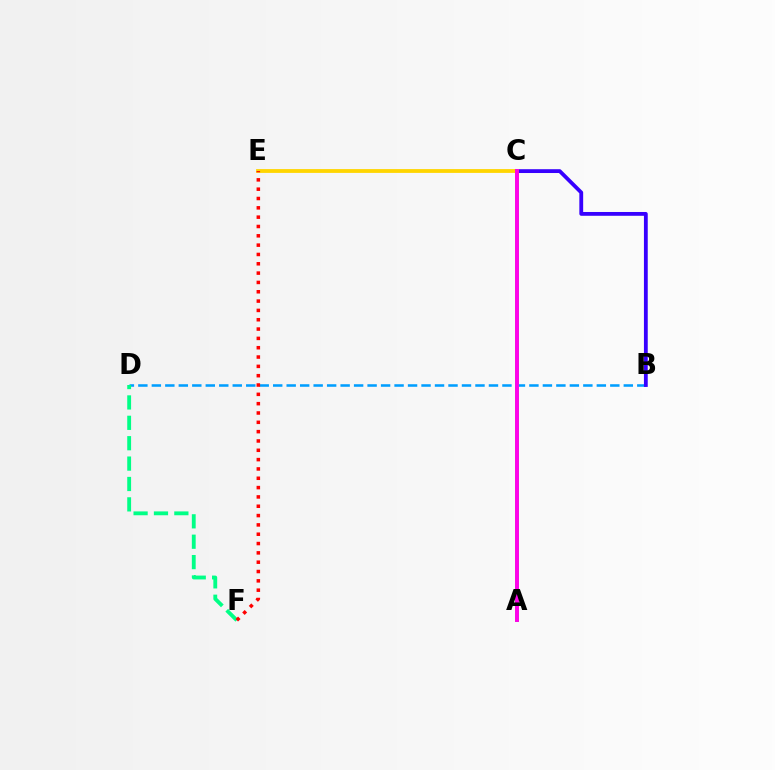{('B', 'D'): [{'color': '#009eff', 'line_style': 'dashed', 'thickness': 1.83}], ('B', 'C'): [{'color': '#3700ff', 'line_style': 'solid', 'thickness': 2.74}], ('C', 'E'): [{'color': '#ffd500', 'line_style': 'solid', 'thickness': 2.74}], ('A', 'C'): [{'color': '#4fff00', 'line_style': 'solid', 'thickness': 2.78}, {'color': '#ff00ed', 'line_style': 'solid', 'thickness': 2.81}], ('D', 'F'): [{'color': '#00ff86', 'line_style': 'dashed', 'thickness': 2.77}], ('E', 'F'): [{'color': '#ff0000', 'line_style': 'dotted', 'thickness': 2.53}]}